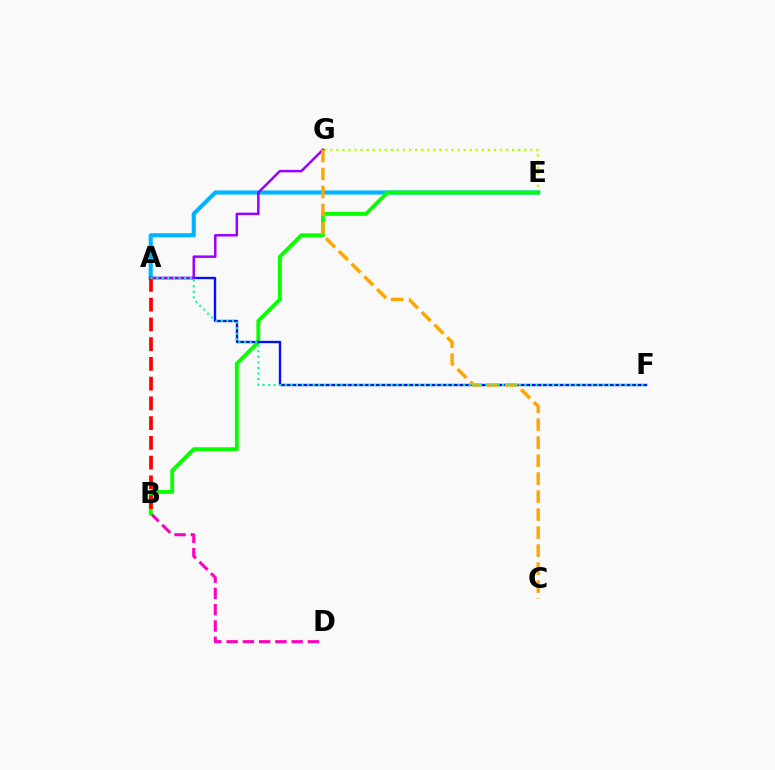{('B', 'D'): [{'color': '#ff00bd', 'line_style': 'dashed', 'thickness': 2.21}], ('A', 'E'): [{'color': '#00b5ff', 'line_style': 'solid', 'thickness': 2.98}], ('E', 'G'): [{'color': '#b3ff00', 'line_style': 'dotted', 'thickness': 1.65}], ('B', 'E'): [{'color': '#08ff00', 'line_style': 'solid', 'thickness': 2.78}], ('A', 'F'): [{'color': '#0010ff', 'line_style': 'solid', 'thickness': 1.7}, {'color': '#00ff9d', 'line_style': 'dotted', 'thickness': 1.51}], ('A', 'G'): [{'color': '#9b00ff', 'line_style': 'solid', 'thickness': 1.78}], ('A', 'B'): [{'color': '#ff0000', 'line_style': 'dashed', 'thickness': 2.68}], ('C', 'G'): [{'color': '#ffa500', 'line_style': 'dashed', 'thickness': 2.44}]}